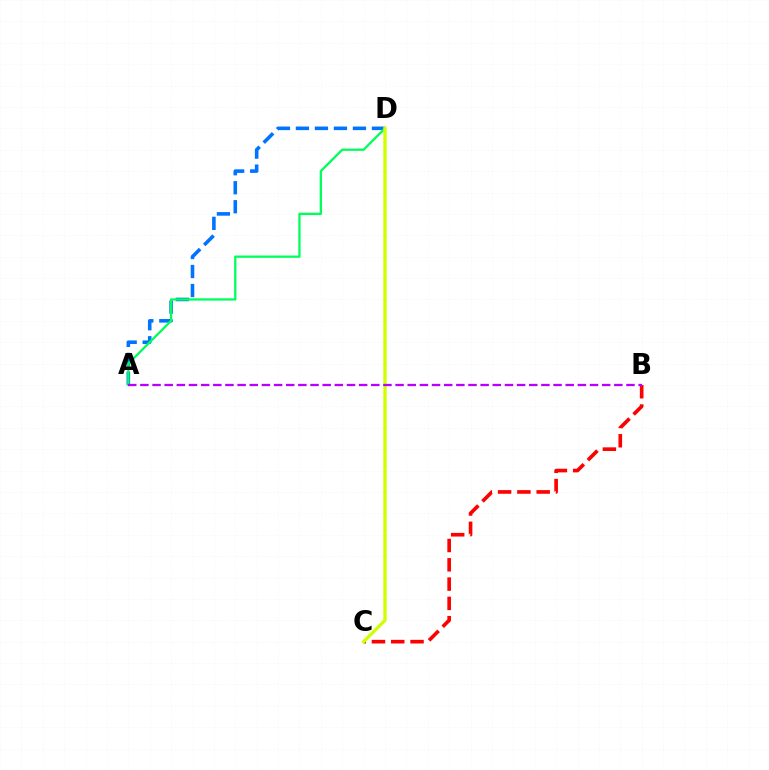{('B', 'C'): [{'color': '#ff0000', 'line_style': 'dashed', 'thickness': 2.62}], ('A', 'D'): [{'color': '#0074ff', 'line_style': 'dashed', 'thickness': 2.58}, {'color': '#00ff5c', 'line_style': 'solid', 'thickness': 1.66}], ('C', 'D'): [{'color': '#d1ff00', 'line_style': 'solid', 'thickness': 2.4}], ('A', 'B'): [{'color': '#b900ff', 'line_style': 'dashed', 'thickness': 1.65}]}